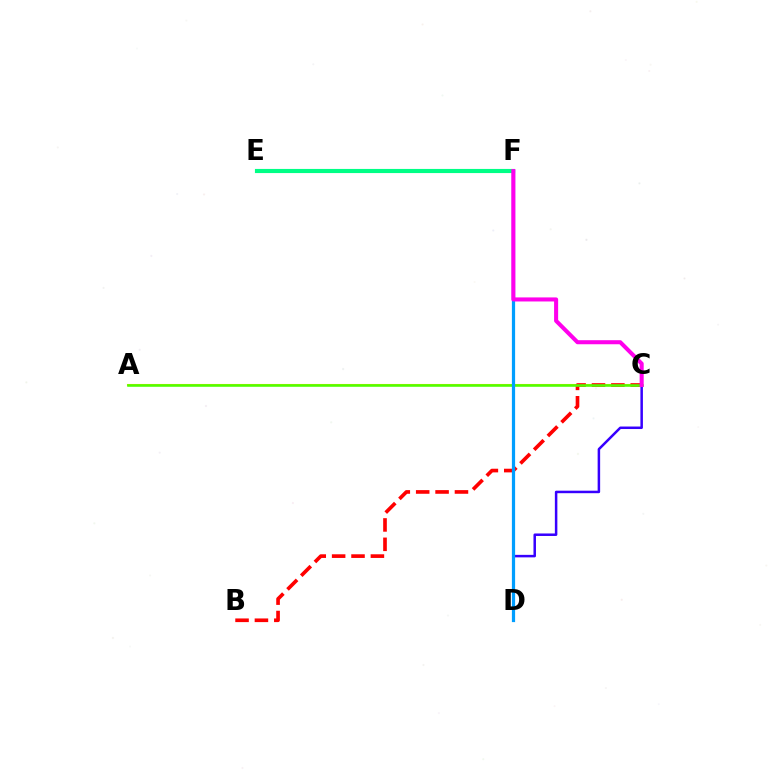{('C', 'D'): [{'color': '#3700ff', 'line_style': 'solid', 'thickness': 1.8}], ('E', 'F'): [{'color': '#00ff86', 'line_style': 'solid', 'thickness': 2.97}], ('A', 'C'): [{'color': '#ffd500', 'line_style': 'solid', 'thickness': 1.5}, {'color': '#4fff00', 'line_style': 'solid', 'thickness': 1.85}], ('B', 'C'): [{'color': '#ff0000', 'line_style': 'dashed', 'thickness': 2.63}], ('D', 'F'): [{'color': '#009eff', 'line_style': 'solid', 'thickness': 2.32}], ('C', 'F'): [{'color': '#ff00ed', 'line_style': 'solid', 'thickness': 2.92}]}